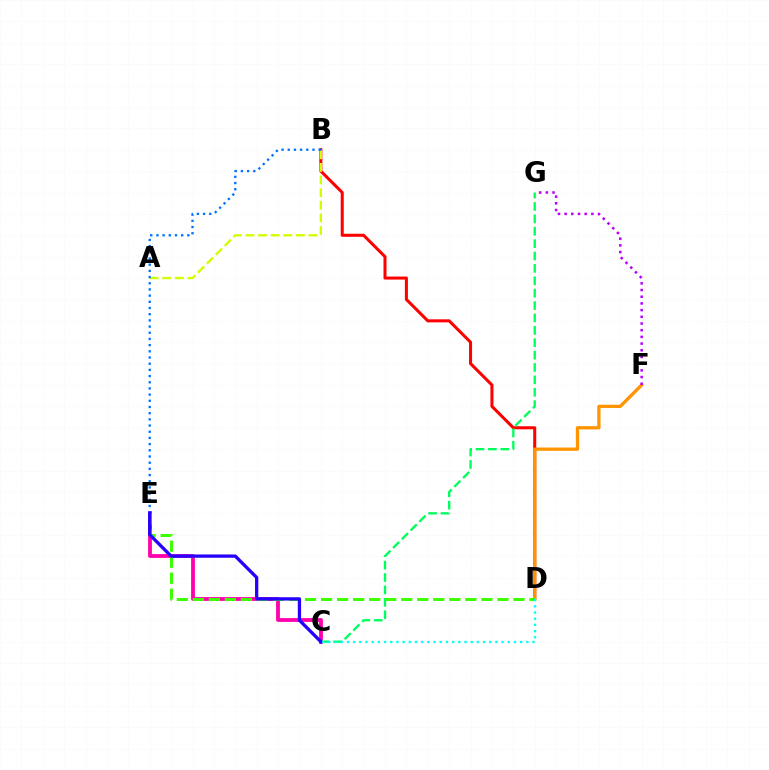{('C', 'E'): [{'color': '#ff00ac', 'line_style': 'solid', 'thickness': 2.74}, {'color': '#2500ff', 'line_style': 'solid', 'thickness': 2.37}], ('B', 'D'): [{'color': '#ff0000', 'line_style': 'solid', 'thickness': 2.19}], ('A', 'B'): [{'color': '#d1ff00', 'line_style': 'dashed', 'thickness': 1.71}], ('D', 'F'): [{'color': '#ff9400', 'line_style': 'solid', 'thickness': 2.37}], ('F', 'G'): [{'color': '#b900ff', 'line_style': 'dotted', 'thickness': 1.82}], ('C', 'G'): [{'color': '#00ff5c', 'line_style': 'dashed', 'thickness': 1.68}], ('D', 'E'): [{'color': '#3dff00', 'line_style': 'dashed', 'thickness': 2.18}], ('B', 'E'): [{'color': '#0074ff', 'line_style': 'dotted', 'thickness': 1.68}], ('C', 'D'): [{'color': '#00fff6', 'line_style': 'dotted', 'thickness': 1.68}]}